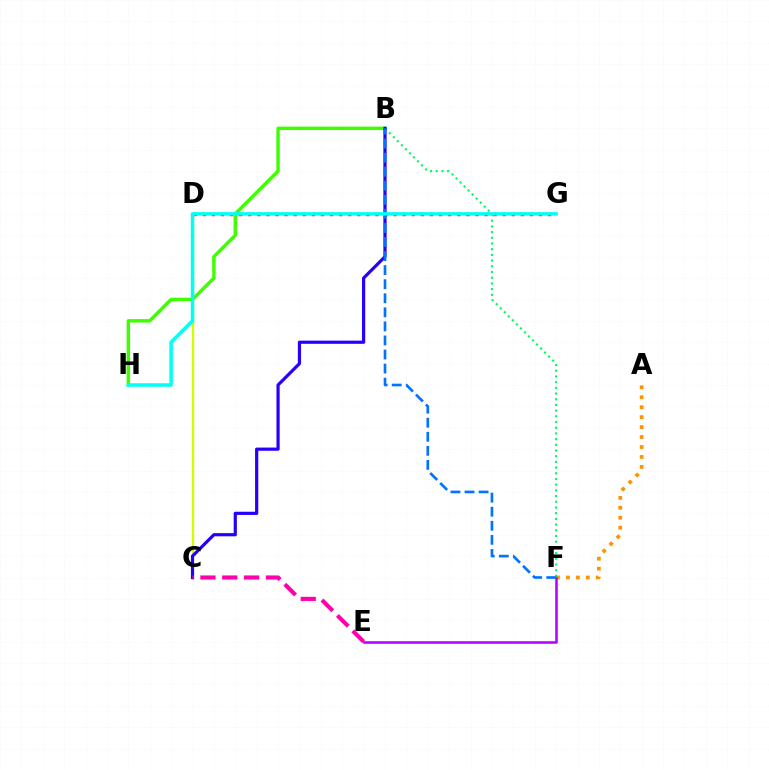{('A', 'F'): [{'color': '#ff9400', 'line_style': 'dotted', 'thickness': 2.7}], ('B', 'H'): [{'color': '#3dff00', 'line_style': 'solid', 'thickness': 2.47}], ('E', 'F'): [{'color': '#b900ff', 'line_style': 'solid', 'thickness': 1.84}], ('D', 'G'): [{'color': '#ff0000', 'line_style': 'dotted', 'thickness': 2.47}], ('B', 'F'): [{'color': '#00ff5c', 'line_style': 'dotted', 'thickness': 1.55}, {'color': '#0074ff', 'line_style': 'dashed', 'thickness': 1.91}], ('C', 'D'): [{'color': '#d1ff00', 'line_style': 'solid', 'thickness': 1.67}], ('B', 'C'): [{'color': '#2500ff', 'line_style': 'solid', 'thickness': 2.3}], ('G', 'H'): [{'color': '#00fff6', 'line_style': 'solid', 'thickness': 2.53}], ('C', 'E'): [{'color': '#ff00ac', 'line_style': 'dashed', 'thickness': 2.97}]}